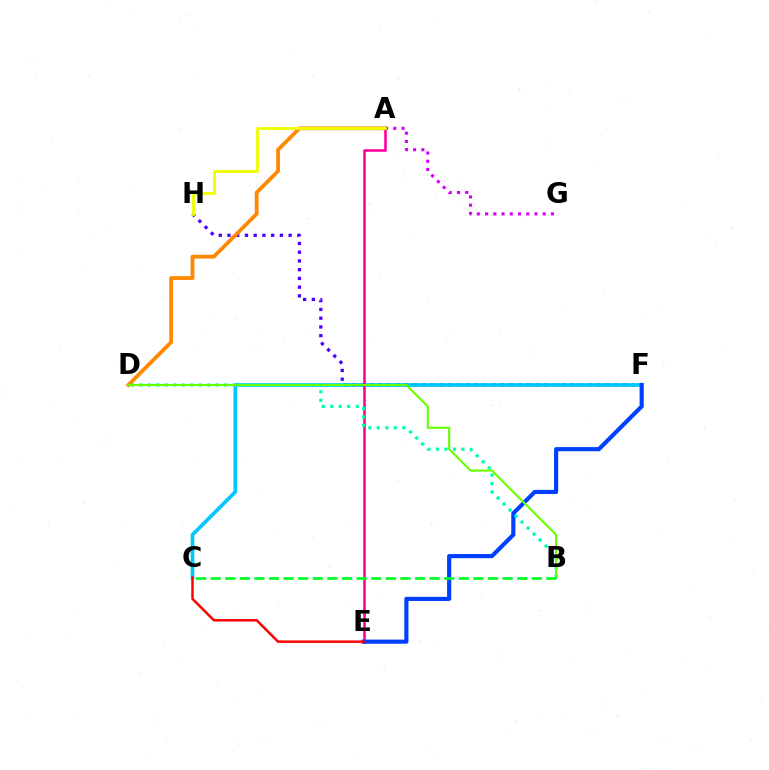{('F', 'H'): [{'color': '#4f00ff', 'line_style': 'dotted', 'thickness': 2.37}], ('C', 'F'): [{'color': '#00c7ff', 'line_style': 'solid', 'thickness': 2.65}], ('A', 'D'): [{'color': '#ff8800', 'line_style': 'solid', 'thickness': 2.73}], ('A', 'E'): [{'color': '#ff00a0', 'line_style': 'solid', 'thickness': 1.87}], ('E', 'F'): [{'color': '#003fff', 'line_style': 'solid', 'thickness': 2.98}], ('A', 'G'): [{'color': '#d600ff', 'line_style': 'dotted', 'thickness': 2.24}], ('B', 'D'): [{'color': '#00ffaf', 'line_style': 'dotted', 'thickness': 2.31}, {'color': '#66ff00', 'line_style': 'solid', 'thickness': 1.5}], ('C', 'E'): [{'color': '#ff0000', 'line_style': 'solid', 'thickness': 1.79}], ('B', 'C'): [{'color': '#00ff27', 'line_style': 'dashed', 'thickness': 1.98}], ('A', 'H'): [{'color': '#eeff00', 'line_style': 'solid', 'thickness': 2.04}]}